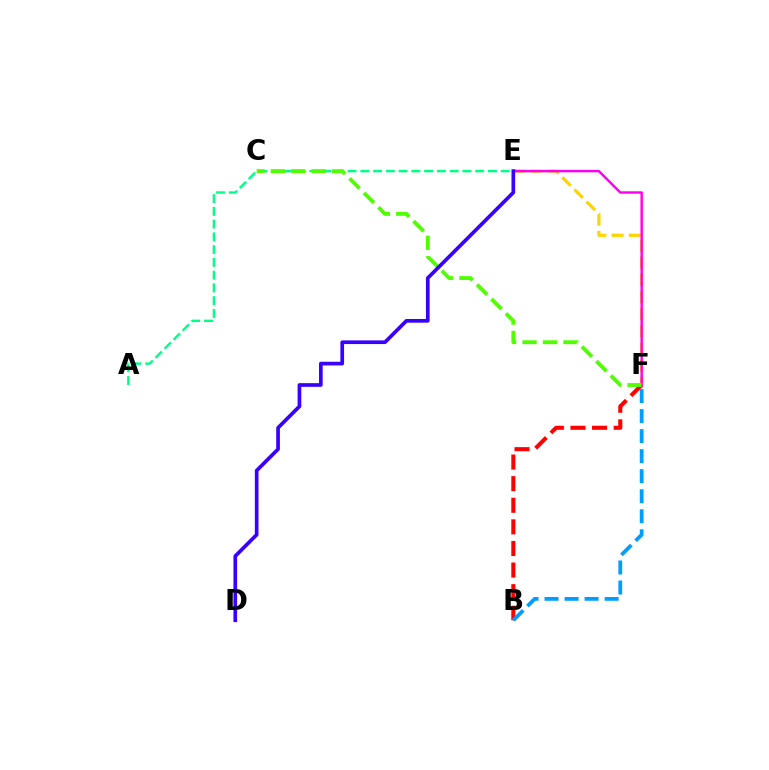{('A', 'E'): [{'color': '#00ff86', 'line_style': 'dashed', 'thickness': 1.73}], ('E', 'F'): [{'color': '#ffd500', 'line_style': 'dashed', 'thickness': 2.33}, {'color': '#ff00ed', 'line_style': 'solid', 'thickness': 1.75}], ('B', 'F'): [{'color': '#ff0000', 'line_style': 'dashed', 'thickness': 2.93}, {'color': '#009eff', 'line_style': 'dashed', 'thickness': 2.72}], ('C', 'F'): [{'color': '#4fff00', 'line_style': 'dashed', 'thickness': 2.78}], ('D', 'E'): [{'color': '#3700ff', 'line_style': 'solid', 'thickness': 2.65}]}